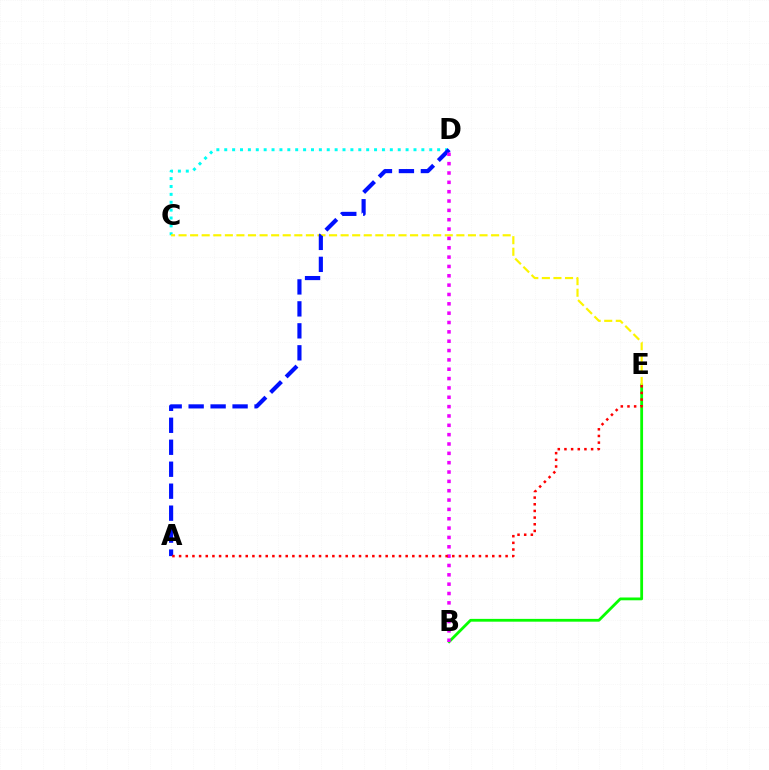{('B', 'E'): [{'color': '#08ff00', 'line_style': 'solid', 'thickness': 2.02}], ('C', 'D'): [{'color': '#00fff6', 'line_style': 'dotted', 'thickness': 2.14}], ('C', 'E'): [{'color': '#fcf500', 'line_style': 'dashed', 'thickness': 1.57}], ('A', 'D'): [{'color': '#0010ff', 'line_style': 'dashed', 'thickness': 2.98}], ('B', 'D'): [{'color': '#ee00ff', 'line_style': 'dotted', 'thickness': 2.54}], ('A', 'E'): [{'color': '#ff0000', 'line_style': 'dotted', 'thickness': 1.81}]}